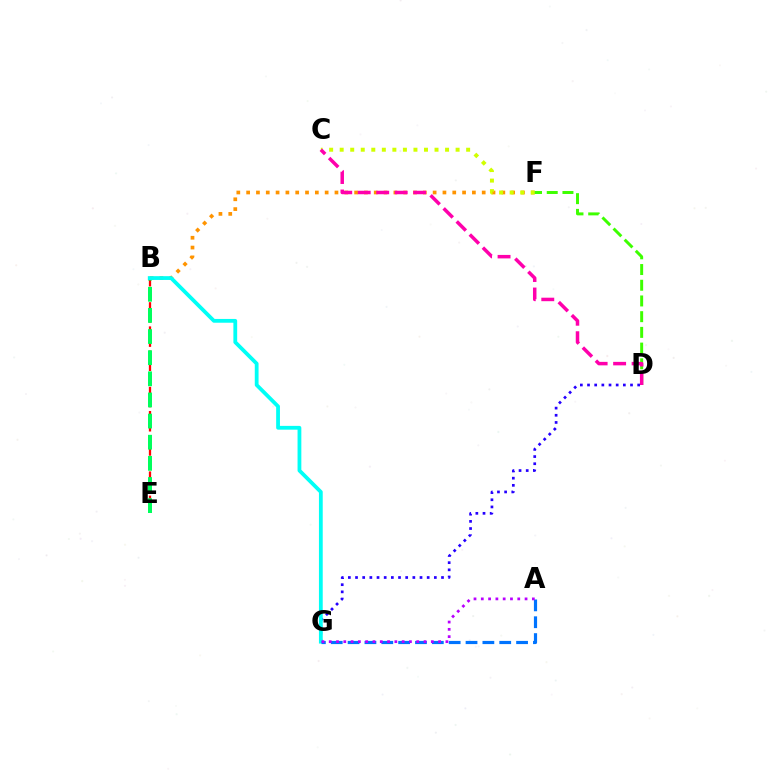{('D', 'G'): [{'color': '#2500ff', 'line_style': 'dotted', 'thickness': 1.95}], ('B', 'E'): [{'color': '#ff0000', 'line_style': 'dashed', 'thickness': 1.64}, {'color': '#00ff5c', 'line_style': 'dashed', 'thickness': 2.87}], ('B', 'F'): [{'color': '#ff9400', 'line_style': 'dotted', 'thickness': 2.67}], ('B', 'G'): [{'color': '#00fff6', 'line_style': 'solid', 'thickness': 2.73}], ('A', 'G'): [{'color': '#0074ff', 'line_style': 'dashed', 'thickness': 2.29}, {'color': '#b900ff', 'line_style': 'dotted', 'thickness': 1.98}], ('C', 'F'): [{'color': '#d1ff00', 'line_style': 'dotted', 'thickness': 2.86}], ('D', 'F'): [{'color': '#3dff00', 'line_style': 'dashed', 'thickness': 2.13}], ('C', 'D'): [{'color': '#ff00ac', 'line_style': 'dashed', 'thickness': 2.51}]}